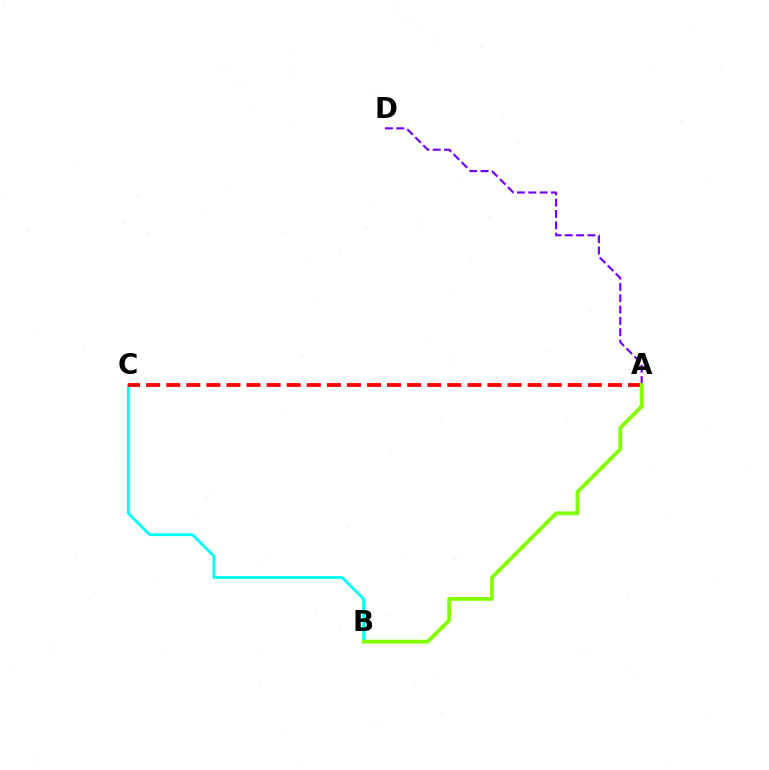{('B', 'C'): [{'color': '#00fff6', 'line_style': 'solid', 'thickness': 2.01}], ('A', 'C'): [{'color': '#ff0000', 'line_style': 'dashed', 'thickness': 2.73}], ('A', 'D'): [{'color': '#7200ff', 'line_style': 'dashed', 'thickness': 1.54}], ('A', 'B'): [{'color': '#84ff00', 'line_style': 'solid', 'thickness': 2.75}]}